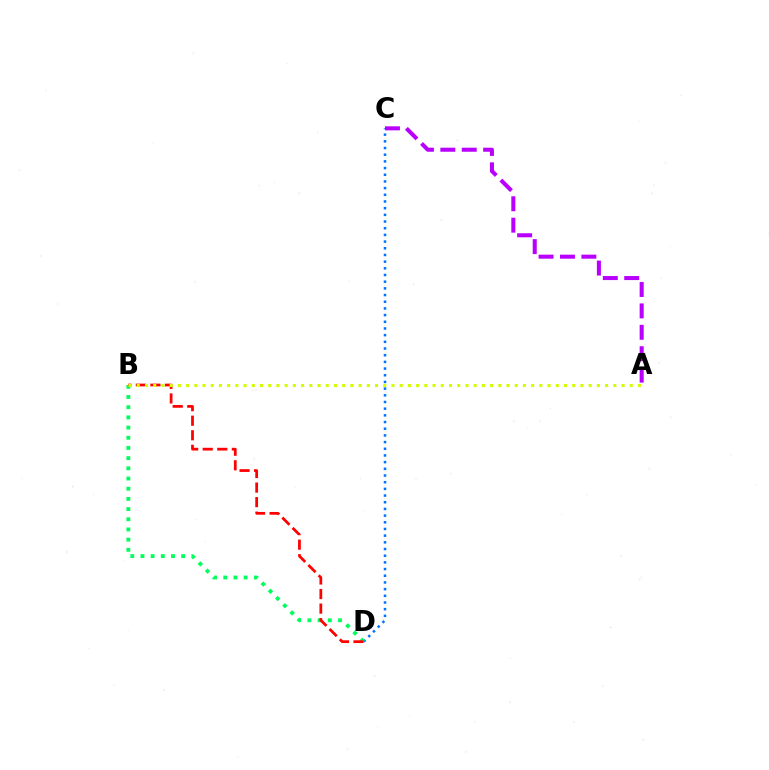{('C', 'D'): [{'color': '#0074ff', 'line_style': 'dotted', 'thickness': 1.82}], ('B', 'D'): [{'color': '#00ff5c', 'line_style': 'dotted', 'thickness': 2.77}, {'color': '#ff0000', 'line_style': 'dashed', 'thickness': 1.98}], ('A', 'C'): [{'color': '#b900ff', 'line_style': 'dashed', 'thickness': 2.91}], ('A', 'B'): [{'color': '#d1ff00', 'line_style': 'dotted', 'thickness': 2.23}]}